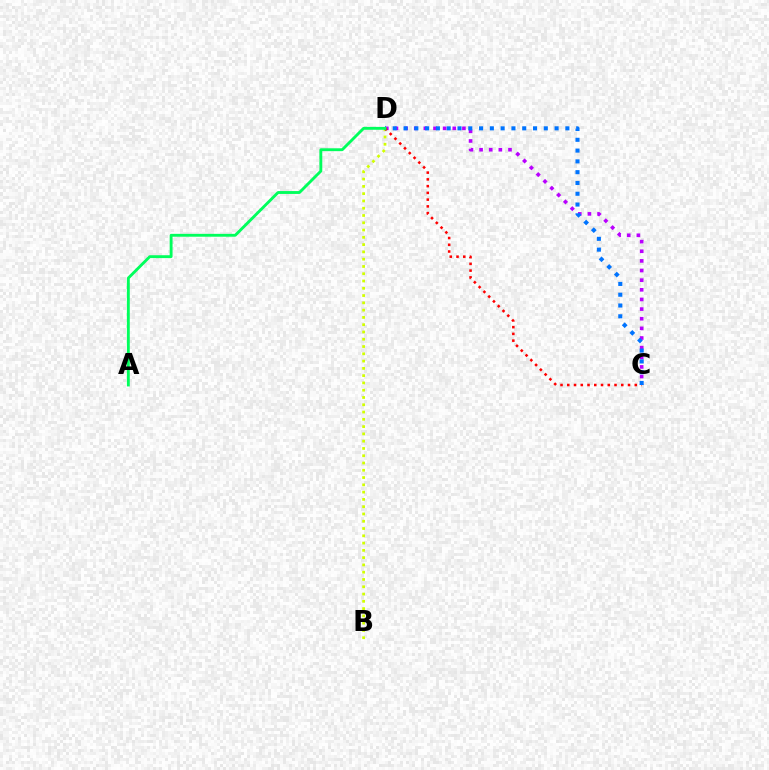{('C', 'D'): [{'color': '#b900ff', 'line_style': 'dotted', 'thickness': 2.62}, {'color': '#ff0000', 'line_style': 'dotted', 'thickness': 1.83}, {'color': '#0074ff', 'line_style': 'dotted', 'thickness': 2.93}], ('B', 'D'): [{'color': '#d1ff00', 'line_style': 'dotted', 'thickness': 1.98}], ('A', 'D'): [{'color': '#00ff5c', 'line_style': 'solid', 'thickness': 2.07}]}